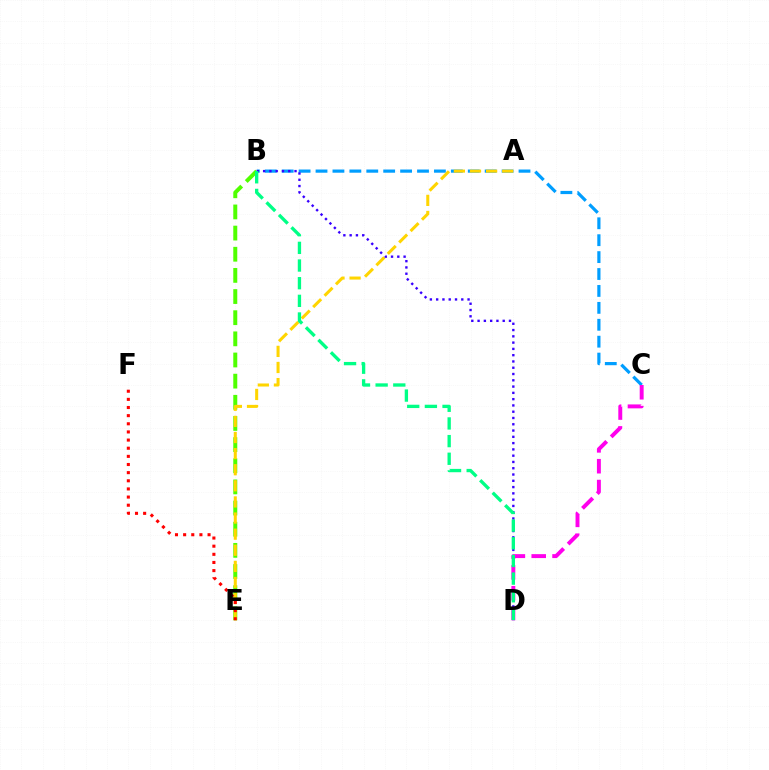{('B', 'C'): [{'color': '#009eff', 'line_style': 'dashed', 'thickness': 2.3}], ('B', 'D'): [{'color': '#3700ff', 'line_style': 'dotted', 'thickness': 1.71}, {'color': '#00ff86', 'line_style': 'dashed', 'thickness': 2.4}], ('B', 'E'): [{'color': '#4fff00', 'line_style': 'dashed', 'thickness': 2.87}], ('A', 'E'): [{'color': '#ffd500', 'line_style': 'dashed', 'thickness': 2.19}], ('C', 'D'): [{'color': '#ff00ed', 'line_style': 'dashed', 'thickness': 2.83}], ('E', 'F'): [{'color': '#ff0000', 'line_style': 'dotted', 'thickness': 2.21}]}